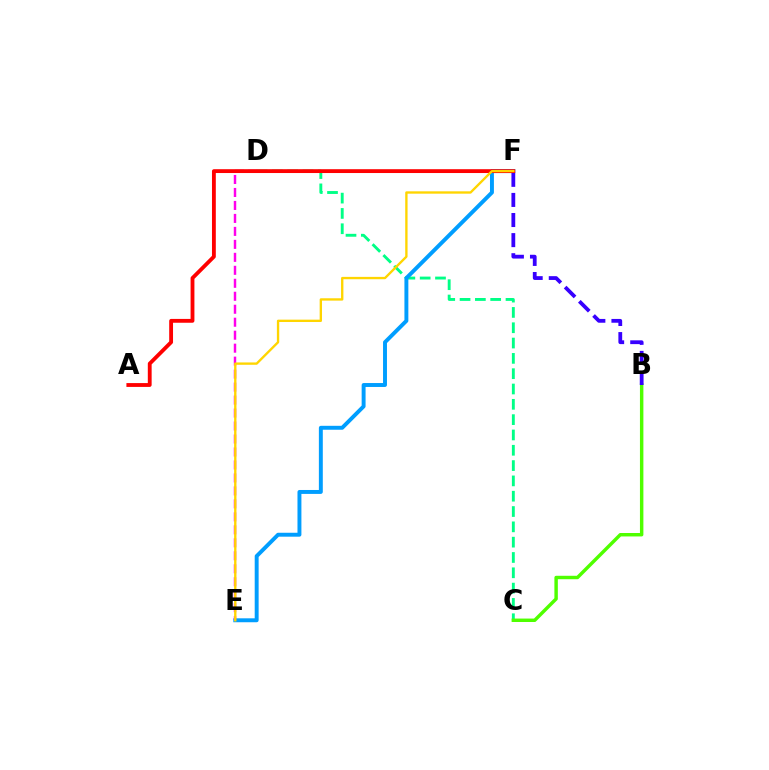{('C', 'D'): [{'color': '#00ff86', 'line_style': 'dashed', 'thickness': 2.08}], ('E', 'F'): [{'color': '#009eff', 'line_style': 'solid', 'thickness': 2.83}, {'color': '#ffd500', 'line_style': 'solid', 'thickness': 1.69}], ('B', 'C'): [{'color': '#4fff00', 'line_style': 'solid', 'thickness': 2.48}], ('B', 'F'): [{'color': '#3700ff', 'line_style': 'dashed', 'thickness': 2.73}], ('D', 'E'): [{'color': '#ff00ed', 'line_style': 'dashed', 'thickness': 1.76}], ('A', 'F'): [{'color': '#ff0000', 'line_style': 'solid', 'thickness': 2.76}]}